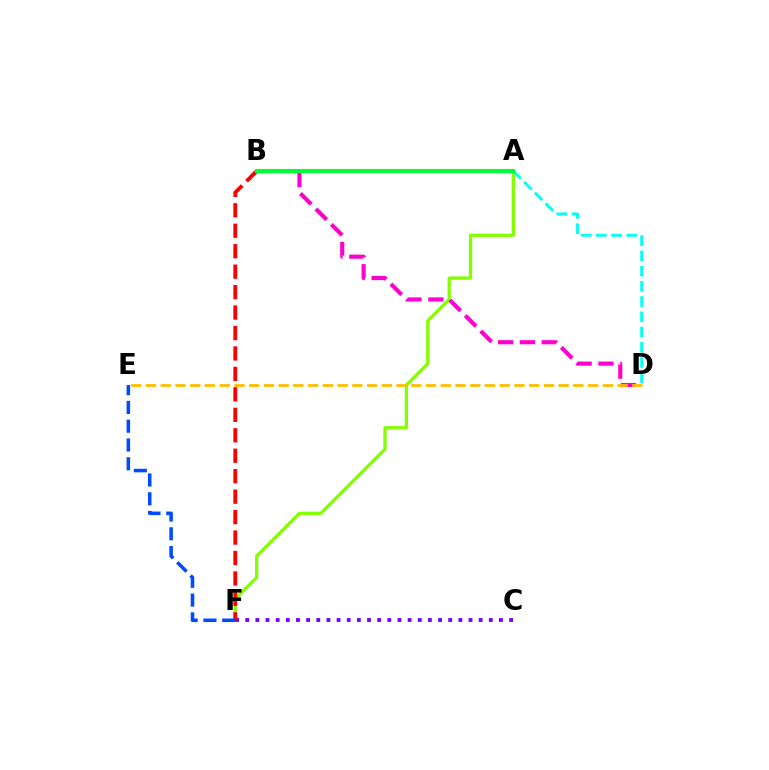{('A', 'F'): [{'color': '#84ff00', 'line_style': 'solid', 'thickness': 2.36}], ('A', 'D'): [{'color': '#00fff6', 'line_style': 'dashed', 'thickness': 2.07}], ('C', 'F'): [{'color': '#7200ff', 'line_style': 'dotted', 'thickness': 2.76}], ('B', 'F'): [{'color': '#ff0000', 'line_style': 'dashed', 'thickness': 2.78}], ('B', 'D'): [{'color': '#ff00cf', 'line_style': 'dashed', 'thickness': 2.97}], ('D', 'E'): [{'color': '#ffbd00', 'line_style': 'dashed', 'thickness': 2.0}], ('A', 'B'): [{'color': '#00ff39', 'line_style': 'solid', 'thickness': 2.97}], ('E', 'F'): [{'color': '#004bff', 'line_style': 'dashed', 'thickness': 2.55}]}